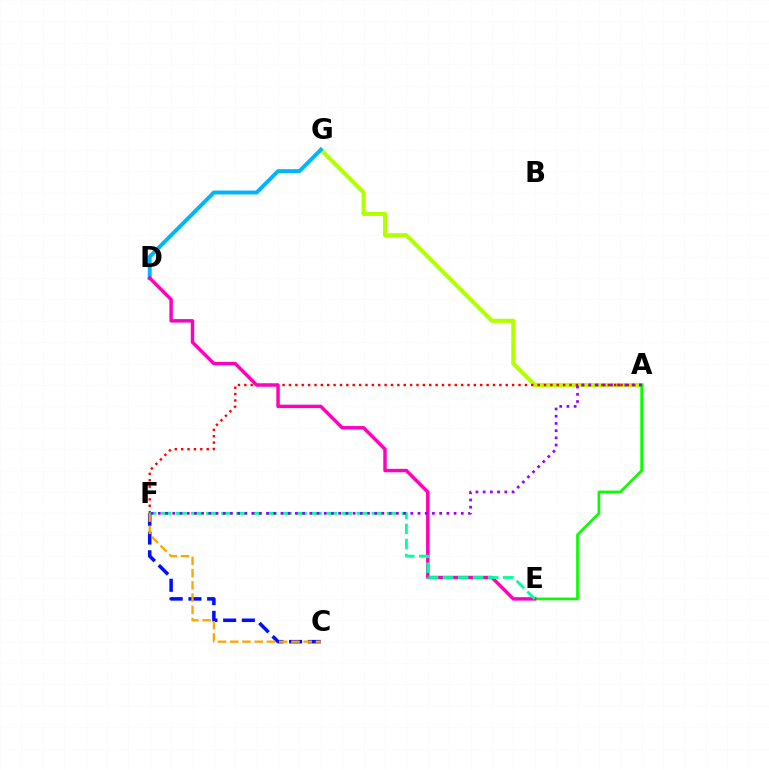{('A', 'G'): [{'color': '#b3ff00', 'line_style': 'solid', 'thickness': 2.96}], ('C', 'F'): [{'color': '#0010ff', 'line_style': 'dashed', 'thickness': 2.54}, {'color': '#ffa500', 'line_style': 'dashed', 'thickness': 1.66}], ('D', 'G'): [{'color': '#00b5ff', 'line_style': 'solid', 'thickness': 2.83}], ('A', 'E'): [{'color': '#08ff00', 'line_style': 'solid', 'thickness': 1.96}], ('A', 'F'): [{'color': '#ff0000', 'line_style': 'dotted', 'thickness': 1.73}, {'color': '#9b00ff', 'line_style': 'dotted', 'thickness': 1.96}], ('D', 'E'): [{'color': '#ff00bd', 'line_style': 'solid', 'thickness': 2.48}], ('E', 'F'): [{'color': '#00ff9d', 'line_style': 'dashed', 'thickness': 2.04}]}